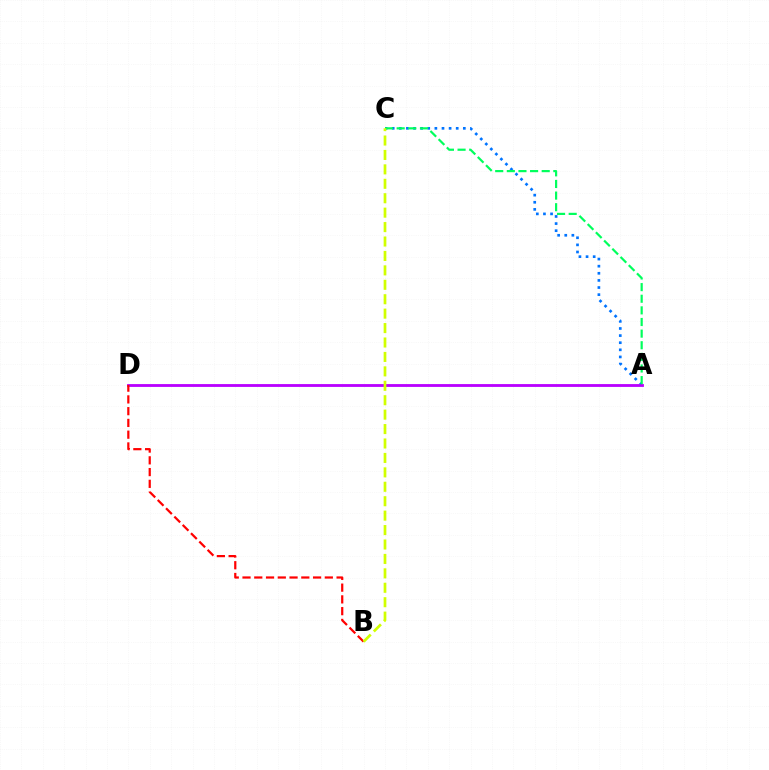{('A', 'C'): [{'color': '#0074ff', 'line_style': 'dotted', 'thickness': 1.93}, {'color': '#00ff5c', 'line_style': 'dashed', 'thickness': 1.58}], ('A', 'D'): [{'color': '#b900ff', 'line_style': 'solid', 'thickness': 2.04}], ('B', 'D'): [{'color': '#ff0000', 'line_style': 'dashed', 'thickness': 1.6}], ('B', 'C'): [{'color': '#d1ff00', 'line_style': 'dashed', 'thickness': 1.96}]}